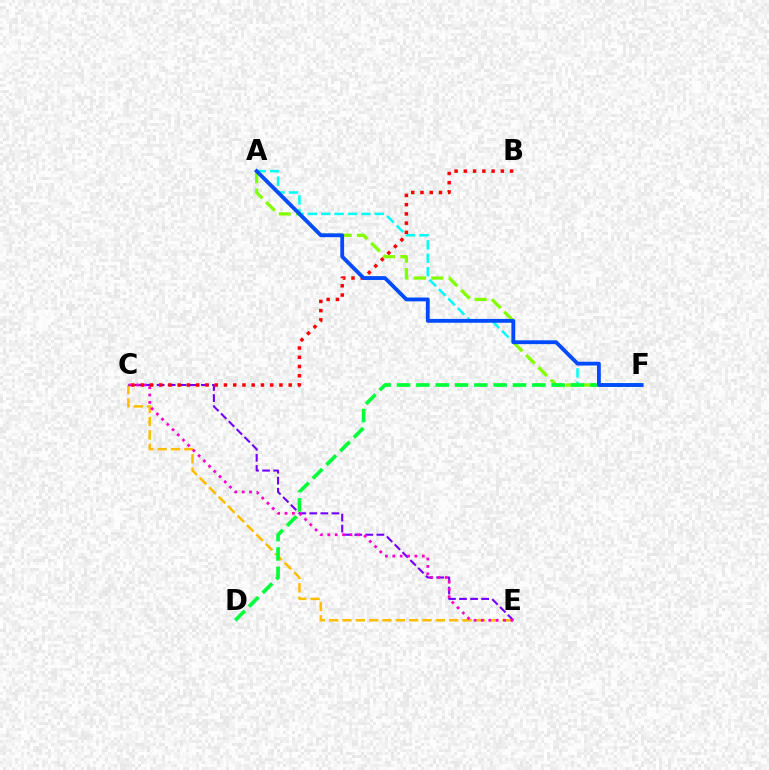{('A', 'F'): [{'color': '#00fff6', 'line_style': 'dashed', 'thickness': 1.82}, {'color': '#84ff00', 'line_style': 'dashed', 'thickness': 2.37}, {'color': '#004bff', 'line_style': 'solid', 'thickness': 2.75}], ('C', 'E'): [{'color': '#ffbd00', 'line_style': 'dashed', 'thickness': 1.81}, {'color': '#7200ff', 'line_style': 'dashed', 'thickness': 1.5}, {'color': '#ff00cf', 'line_style': 'dotted', 'thickness': 2.01}], ('B', 'C'): [{'color': '#ff0000', 'line_style': 'dotted', 'thickness': 2.51}], ('D', 'F'): [{'color': '#00ff39', 'line_style': 'dashed', 'thickness': 2.62}]}